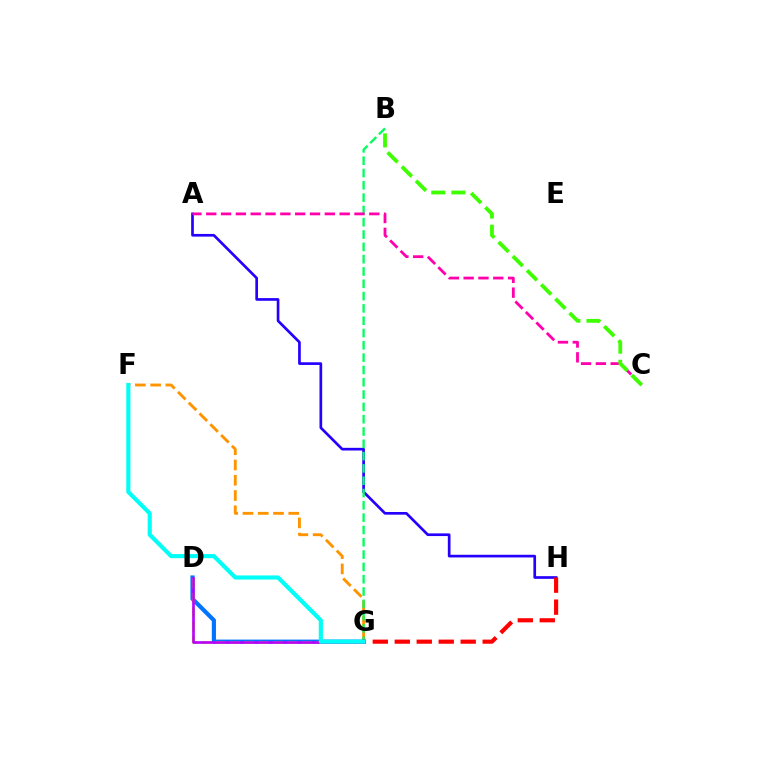{('F', 'G'): [{'color': '#ff9400', 'line_style': 'dashed', 'thickness': 2.07}, {'color': '#00fff6', 'line_style': 'solid', 'thickness': 2.97}], ('A', 'H'): [{'color': '#2500ff', 'line_style': 'solid', 'thickness': 1.93}], ('B', 'G'): [{'color': '#00ff5c', 'line_style': 'dashed', 'thickness': 1.67}], ('G', 'H'): [{'color': '#ff0000', 'line_style': 'dashed', 'thickness': 2.99}], ('D', 'G'): [{'color': '#0074ff', 'line_style': 'solid', 'thickness': 2.98}, {'color': '#d1ff00', 'line_style': 'dashed', 'thickness': 1.95}, {'color': '#b900ff', 'line_style': 'solid', 'thickness': 1.9}], ('A', 'C'): [{'color': '#ff00ac', 'line_style': 'dashed', 'thickness': 2.01}], ('B', 'C'): [{'color': '#3dff00', 'line_style': 'dashed', 'thickness': 2.73}]}